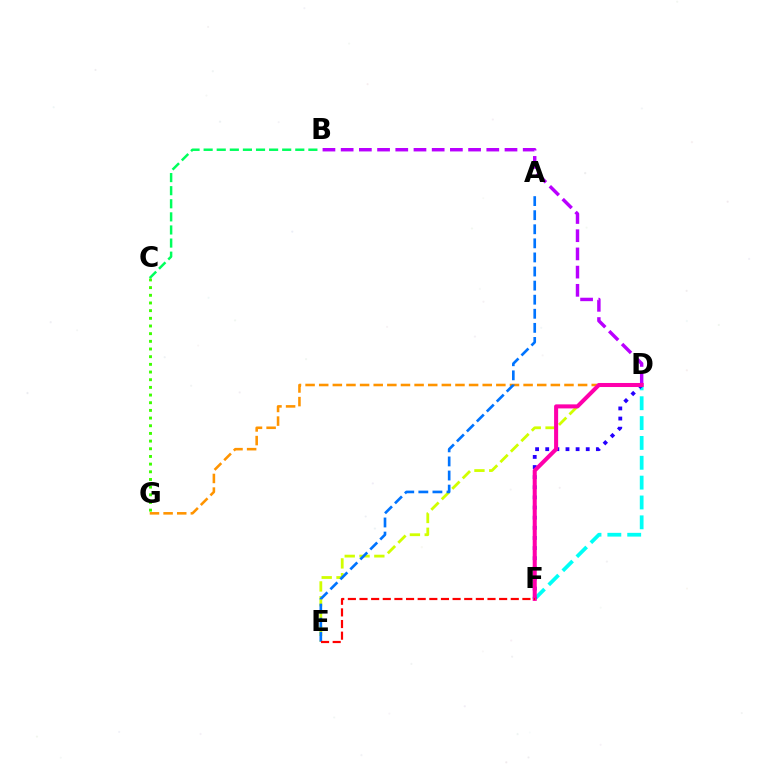{('B', 'C'): [{'color': '#00ff5c', 'line_style': 'dashed', 'thickness': 1.78}], ('D', 'E'): [{'color': '#d1ff00', 'line_style': 'dashed', 'thickness': 2.01}], ('D', 'F'): [{'color': '#00fff6', 'line_style': 'dashed', 'thickness': 2.7}, {'color': '#2500ff', 'line_style': 'dotted', 'thickness': 2.75}, {'color': '#ff00ac', 'line_style': 'solid', 'thickness': 2.91}], ('D', 'G'): [{'color': '#ff9400', 'line_style': 'dashed', 'thickness': 1.85}], ('A', 'E'): [{'color': '#0074ff', 'line_style': 'dashed', 'thickness': 1.91}], ('B', 'D'): [{'color': '#b900ff', 'line_style': 'dashed', 'thickness': 2.47}], ('C', 'G'): [{'color': '#3dff00', 'line_style': 'dotted', 'thickness': 2.08}], ('E', 'F'): [{'color': '#ff0000', 'line_style': 'dashed', 'thickness': 1.58}]}